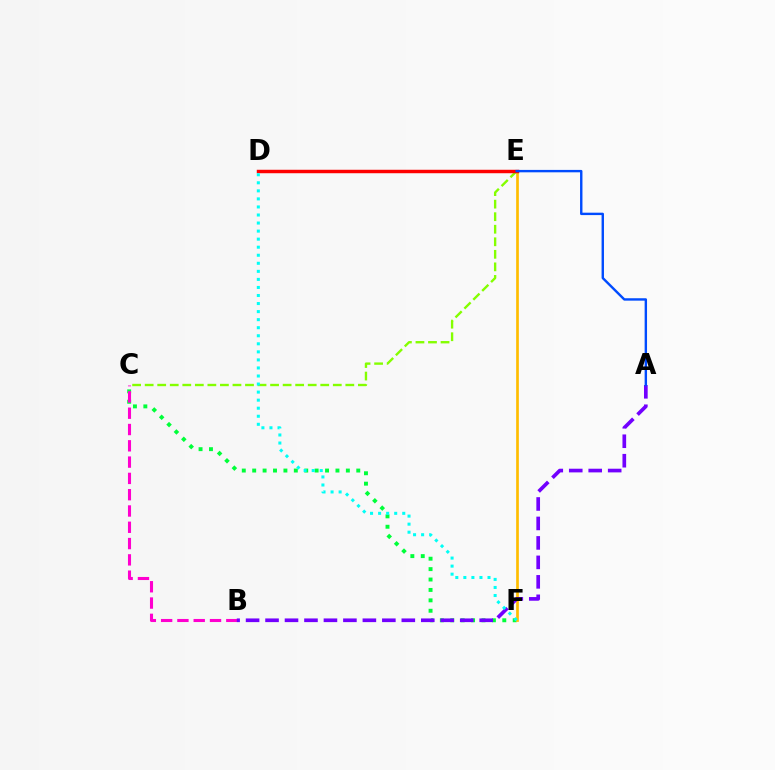{('C', 'F'): [{'color': '#00ff39', 'line_style': 'dotted', 'thickness': 2.83}], ('E', 'F'): [{'color': '#ffbd00', 'line_style': 'solid', 'thickness': 1.94}], ('B', 'C'): [{'color': '#ff00cf', 'line_style': 'dashed', 'thickness': 2.21}], ('C', 'E'): [{'color': '#84ff00', 'line_style': 'dashed', 'thickness': 1.7}], ('A', 'B'): [{'color': '#7200ff', 'line_style': 'dashed', 'thickness': 2.64}], ('D', 'E'): [{'color': '#ff0000', 'line_style': 'solid', 'thickness': 2.49}], ('A', 'E'): [{'color': '#004bff', 'line_style': 'solid', 'thickness': 1.73}], ('D', 'F'): [{'color': '#00fff6', 'line_style': 'dotted', 'thickness': 2.19}]}